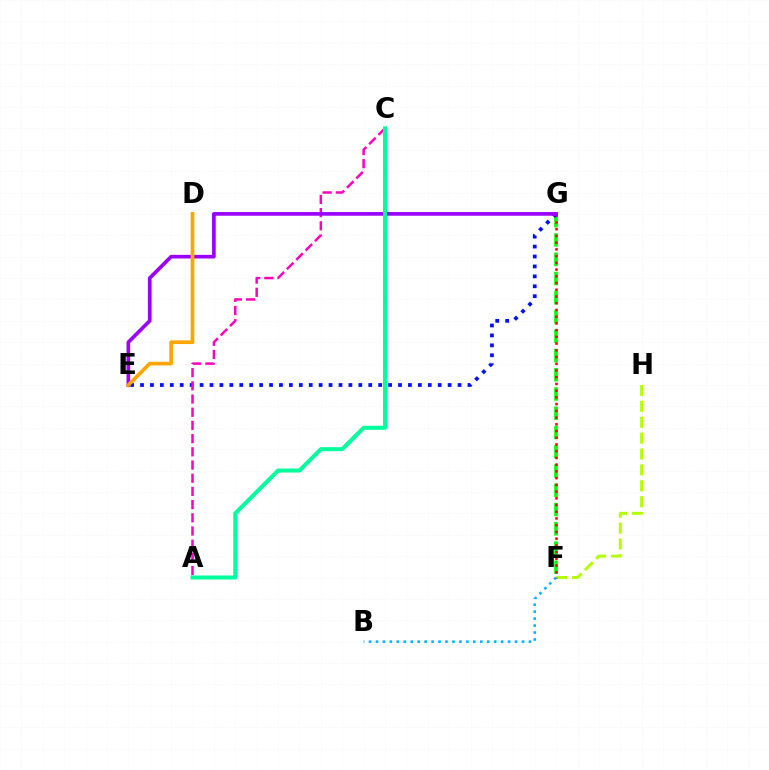{('F', 'H'): [{'color': '#b3ff00', 'line_style': 'dashed', 'thickness': 2.16}], ('F', 'G'): [{'color': '#08ff00', 'line_style': 'dashed', 'thickness': 2.62}, {'color': '#ff0000', 'line_style': 'dotted', 'thickness': 1.83}], ('E', 'G'): [{'color': '#0010ff', 'line_style': 'dotted', 'thickness': 2.7}, {'color': '#9b00ff', 'line_style': 'solid', 'thickness': 2.63}], ('A', 'C'): [{'color': '#ff00bd', 'line_style': 'dashed', 'thickness': 1.79}, {'color': '#00ff9d', 'line_style': 'solid', 'thickness': 2.89}], ('D', 'E'): [{'color': '#ffa500', 'line_style': 'solid', 'thickness': 2.63}], ('B', 'F'): [{'color': '#00b5ff', 'line_style': 'dotted', 'thickness': 1.89}]}